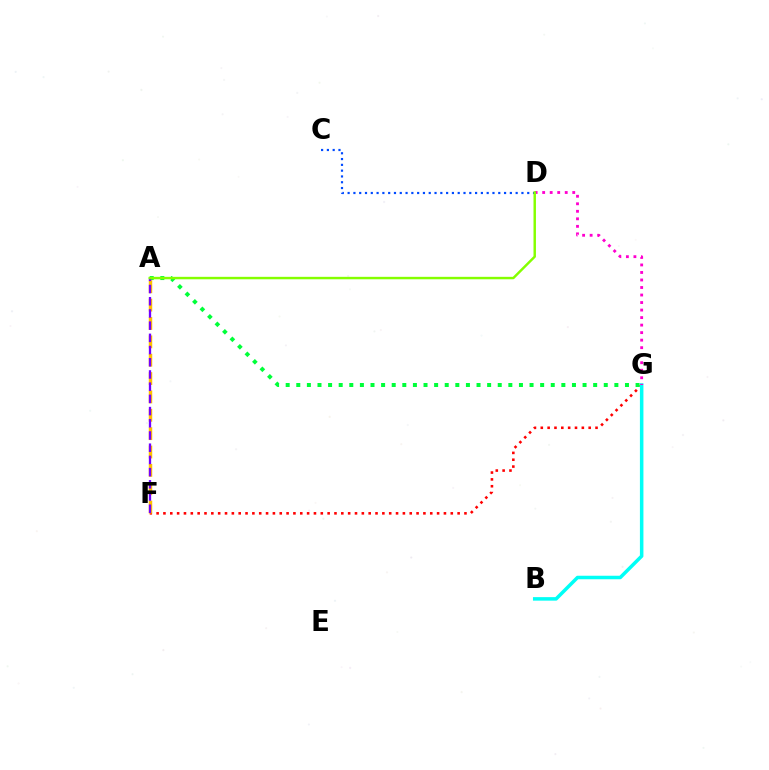{('F', 'G'): [{'color': '#ff0000', 'line_style': 'dotted', 'thickness': 1.86}], ('A', 'G'): [{'color': '#00ff39', 'line_style': 'dotted', 'thickness': 2.88}], ('B', 'G'): [{'color': '#00fff6', 'line_style': 'solid', 'thickness': 2.53}], ('D', 'G'): [{'color': '#ff00cf', 'line_style': 'dotted', 'thickness': 2.04}], ('C', 'D'): [{'color': '#004bff', 'line_style': 'dotted', 'thickness': 1.57}], ('A', 'F'): [{'color': '#ffbd00', 'line_style': 'dashed', 'thickness': 2.49}, {'color': '#7200ff', 'line_style': 'dashed', 'thickness': 1.66}], ('A', 'D'): [{'color': '#84ff00', 'line_style': 'solid', 'thickness': 1.76}]}